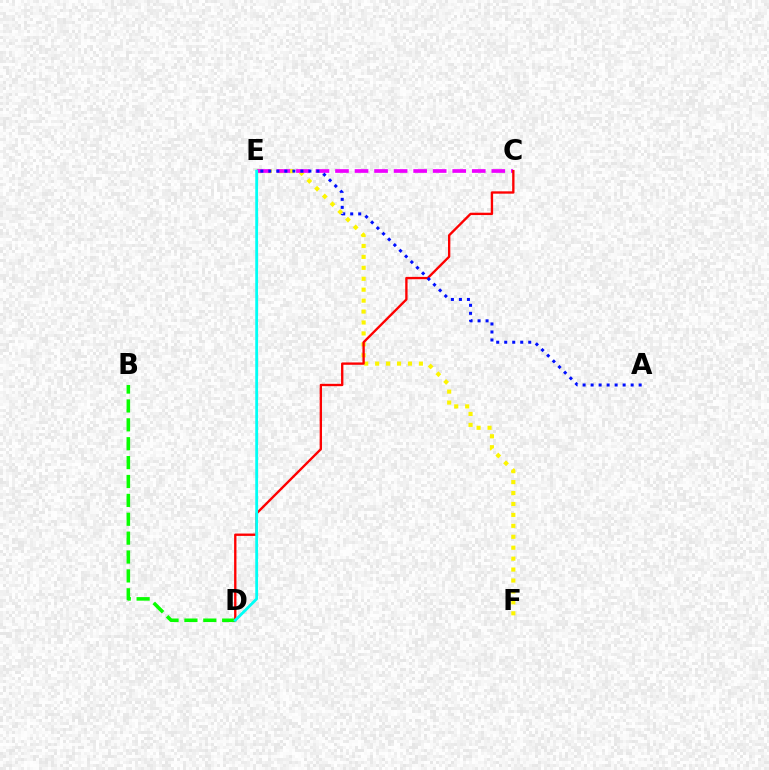{('B', 'D'): [{'color': '#08ff00', 'line_style': 'dashed', 'thickness': 2.57}], ('E', 'F'): [{'color': '#fcf500', 'line_style': 'dotted', 'thickness': 2.97}], ('C', 'E'): [{'color': '#ee00ff', 'line_style': 'dashed', 'thickness': 2.65}], ('C', 'D'): [{'color': '#ff0000', 'line_style': 'solid', 'thickness': 1.69}], ('A', 'E'): [{'color': '#0010ff', 'line_style': 'dotted', 'thickness': 2.18}], ('D', 'E'): [{'color': '#00fff6', 'line_style': 'solid', 'thickness': 2.03}]}